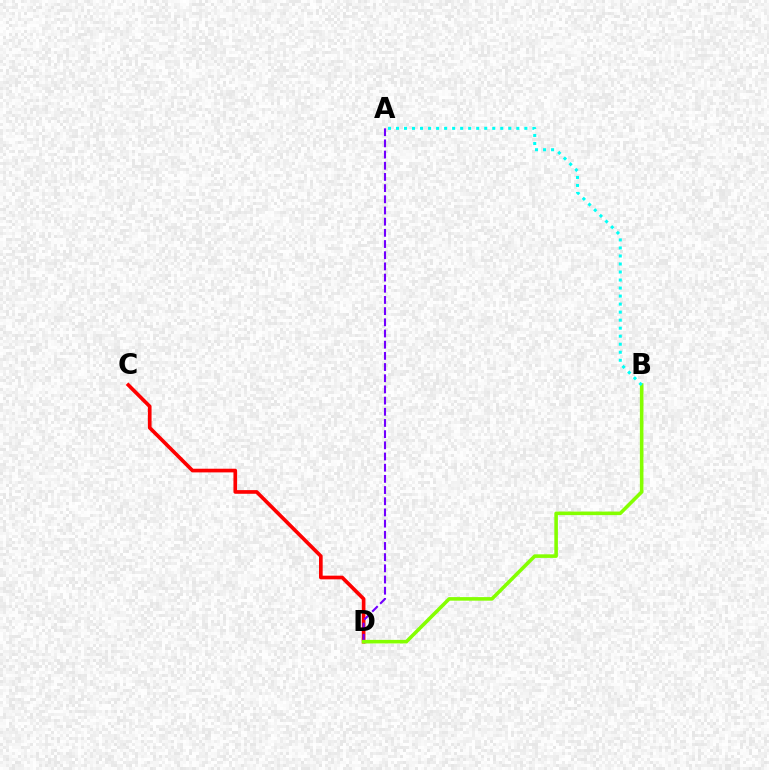{('C', 'D'): [{'color': '#ff0000', 'line_style': 'solid', 'thickness': 2.64}], ('A', 'D'): [{'color': '#7200ff', 'line_style': 'dashed', 'thickness': 1.52}], ('B', 'D'): [{'color': '#84ff00', 'line_style': 'solid', 'thickness': 2.57}], ('A', 'B'): [{'color': '#00fff6', 'line_style': 'dotted', 'thickness': 2.18}]}